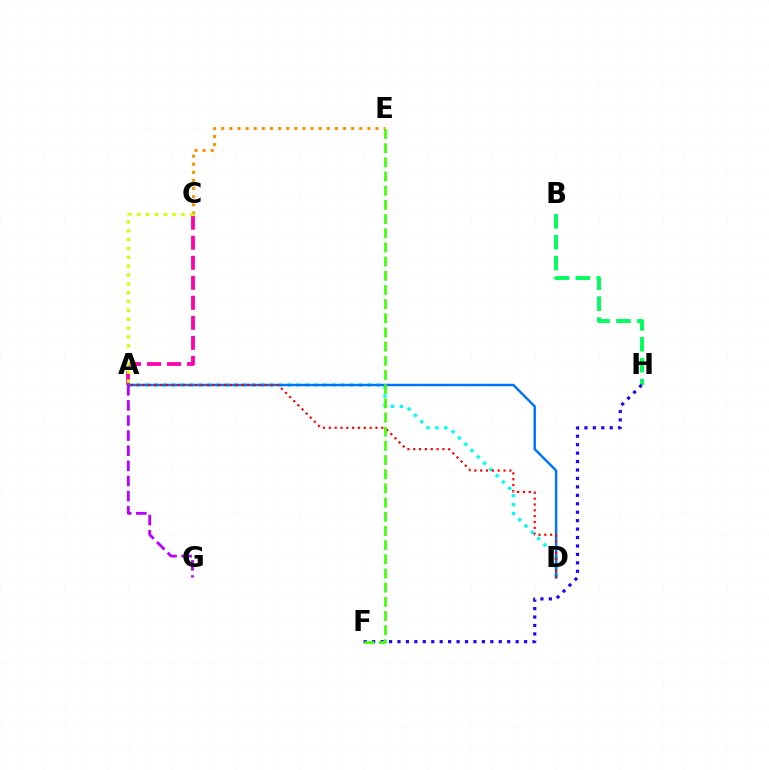{('B', 'H'): [{'color': '#00ff5c', 'line_style': 'dashed', 'thickness': 2.84}], ('C', 'E'): [{'color': '#ff9400', 'line_style': 'dotted', 'thickness': 2.21}], ('A', 'D'): [{'color': '#00fff6', 'line_style': 'dotted', 'thickness': 2.42}, {'color': '#0074ff', 'line_style': 'solid', 'thickness': 1.76}, {'color': '#ff0000', 'line_style': 'dotted', 'thickness': 1.58}], ('A', 'C'): [{'color': '#ff00ac', 'line_style': 'dashed', 'thickness': 2.72}, {'color': '#d1ff00', 'line_style': 'dotted', 'thickness': 2.4}], ('A', 'G'): [{'color': '#b900ff', 'line_style': 'dashed', 'thickness': 2.05}], ('F', 'H'): [{'color': '#2500ff', 'line_style': 'dotted', 'thickness': 2.29}], ('E', 'F'): [{'color': '#3dff00', 'line_style': 'dashed', 'thickness': 1.93}]}